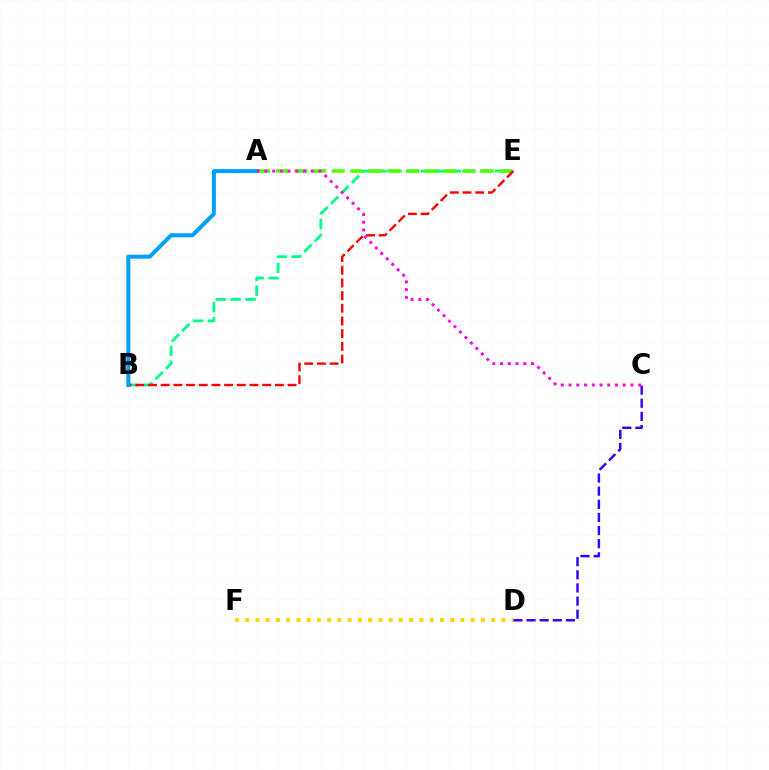{('B', 'E'): [{'color': '#00ff86', 'line_style': 'dashed', 'thickness': 2.01}, {'color': '#ff0000', 'line_style': 'dashed', 'thickness': 1.72}], ('D', 'F'): [{'color': '#ffd500', 'line_style': 'dotted', 'thickness': 2.78}], ('A', 'E'): [{'color': '#4fff00', 'line_style': 'dashed', 'thickness': 2.53}], ('A', 'B'): [{'color': '#009eff', 'line_style': 'solid', 'thickness': 2.87}], ('C', 'D'): [{'color': '#3700ff', 'line_style': 'dashed', 'thickness': 1.78}], ('A', 'C'): [{'color': '#ff00ed', 'line_style': 'dotted', 'thickness': 2.1}]}